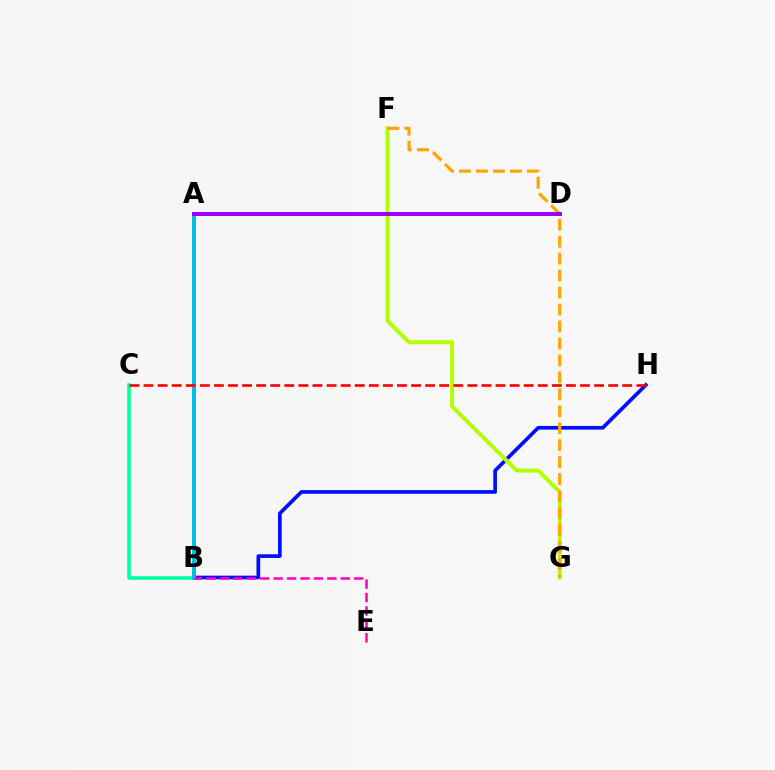{('B', 'H'): [{'color': '#0010ff', 'line_style': 'solid', 'thickness': 2.66}], ('A', 'B'): [{'color': '#08ff00', 'line_style': 'solid', 'thickness': 2.6}, {'color': '#00b5ff', 'line_style': 'solid', 'thickness': 2.57}], ('F', 'G'): [{'color': '#b3ff00', 'line_style': 'solid', 'thickness': 2.88}, {'color': '#ffa500', 'line_style': 'dashed', 'thickness': 2.3}], ('B', 'C'): [{'color': '#00ff9d', 'line_style': 'solid', 'thickness': 2.56}], ('B', 'E'): [{'color': '#ff00bd', 'line_style': 'dashed', 'thickness': 1.82}], ('C', 'H'): [{'color': '#ff0000', 'line_style': 'dashed', 'thickness': 1.91}], ('A', 'D'): [{'color': '#9b00ff', 'line_style': 'solid', 'thickness': 2.85}]}